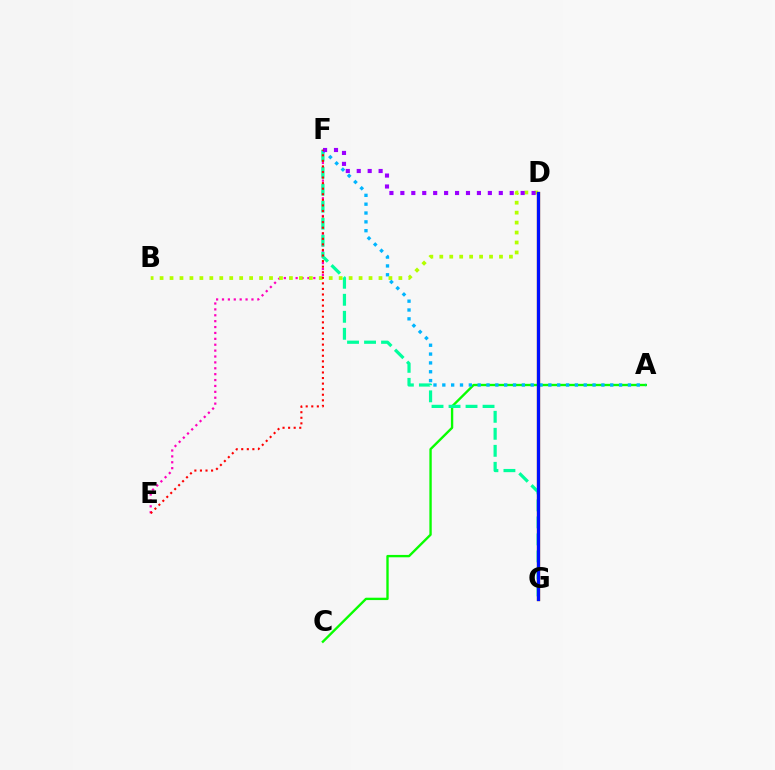{('D', 'G'): [{'color': '#ffa500', 'line_style': 'solid', 'thickness': 2.43}, {'color': '#0010ff', 'line_style': 'solid', 'thickness': 2.34}], ('E', 'F'): [{'color': '#ff00bd', 'line_style': 'dotted', 'thickness': 1.6}, {'color': '#ff0000', 'line_style': 'dotted', 'thickness': 1.51}], ('A', 'C'): [{'color': '#08ff00', 'line_style': 'solid', 'thickness': 1.7}], ('F', 'G'): [{'color': '#00ff9d', 'line_style': 'dashed', 'thickness': 2.31}], ('A', 'F'): [{'color': '#00b5ff', 'line_style': 'dotted', 'thickness': 2.4}], ('B', 'D'): [{'color': '#b3ff00', 'line_style': 'dotted', 'thickness': 2.7}], ('D', 'F'): [{'color': '#9b00ff', 'line_style': 'dotted', 'thickness': 2.97}]}